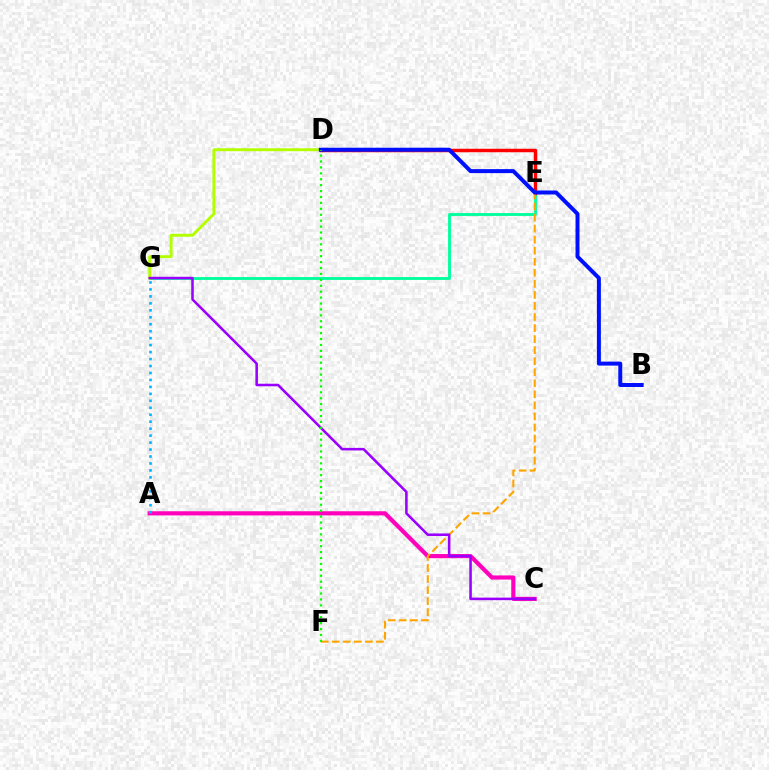{('E', 'G'): [{'color': '#00ff9d', 'line_style': 'solid', 'thickness': 2.06}], ('A', 'C'): [{'color': '#ff00bd', 'line_style': 'solid', 'thickness': 2.99}], ('A', 'G'): [{'color': '#00b5ff', 'line_style': 'dotted', 'thickness': 1.89}], ('D', 'G'): [{'color': '#b3ff00', 'line_style': 'solid', 'thickness': 2.12}], ('D', 'E'): [{'color': '#ff0000', 'line_style': 'solid', 'thickness': 2.5}], ('E', 'F'): [{'color': '#ffa500', 'line_style': 'dashed', 'thickness': 1.5}], ('C', 'G'): [{'color': '#9b00ff', 'line_style': 'solid', 'thickness': 1.84}], ('B', 'D'): [{'color': '#0010ff', 'line_style': 'solid', 'thickness': 2.86}], ('D', 'F'): [{'color': '#08ff00', 'line_style': 'dotted', 'thickness': 1.61}]}